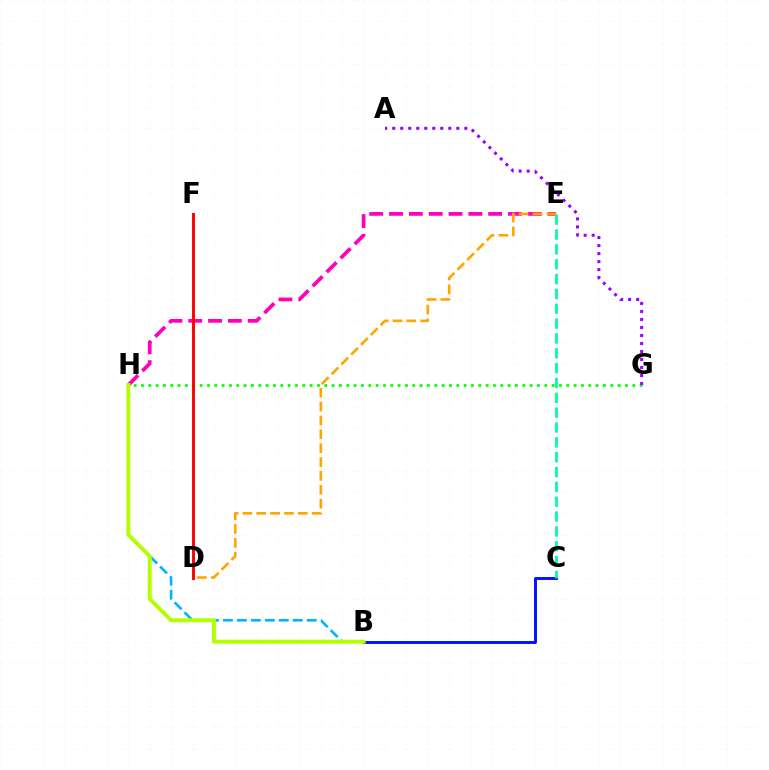{('B', 'H'): [{'color': '#00b5ff', 'line_style': 'dashed', 'thickness': 1.9}, {'color': '#b3ff00', 'line_style': 'solid', 'thickness': 2.84}], ('G', 'H'): [{'color': '#08ff00', 'line_style': 'dotted', 'thickness': 1.99}], ('A', 'G'): [{'color': '#9b00ff', 'line_style': 'dotted', 'thickness': 2.18}], ('E', 'H'): [{'color': '#ff00bd', 'line_style': 'dashed', 'thickness': 2.69}], ('D', 'E'): [{'color': '#ffa500', 'line_style': 'dashed', 'thickness': 1.88}], ('B', 'C'): [{'color': '#0010ff', 'line_style': 'solid', 'thickness': 2.09}], ('D', 'F'): [{'color': '#ff0000', 'line_style': 'solid', 'thickness': 2.1}], ('C', 'E'): [{'color': '#00ff9d', 'line_style': 'dashed', 'thickness': 2.02}]}